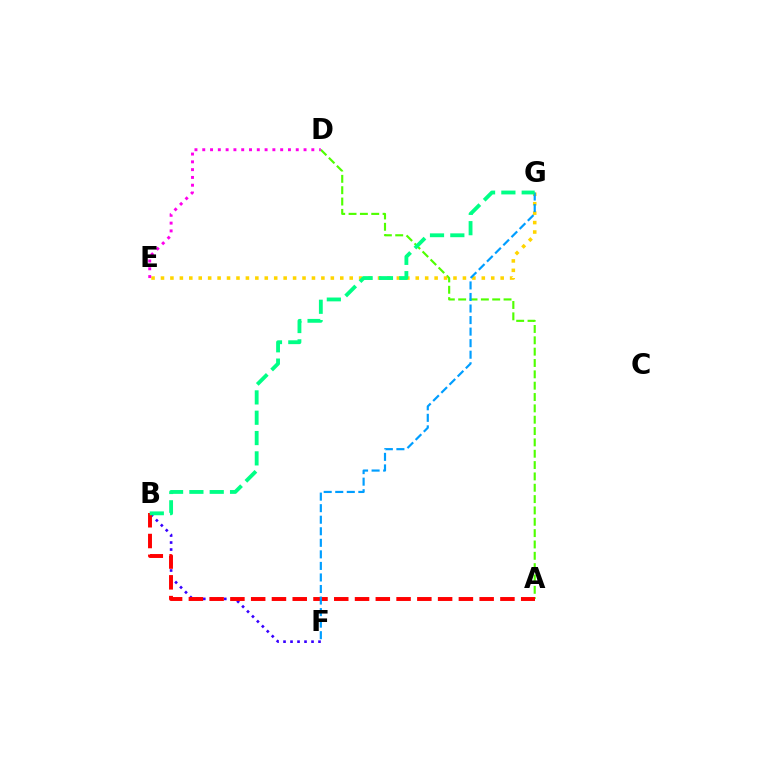{('A', 'D'): [{'color': '#4fff00', 'line_style': 'dashed', 'thickness': 1.54}], ('B', 'F'): [{'color': '#3700ff', 'line_style': 'dotted', 'thickness': 1.9}], ('E', 'G'): [{'color': '#ffd500', 'line_style': 'dotted', 'thickness': 2.56}], ('A', 'B'): [{'color': '#ff0000', 'line_style': 'dashed', 'thickness': 2.82}], ('F', 'G'): [{'color': '#009eff', 'line_style': 'dashed', 'thickness': 1.57}], ('B', 'G'): [{'color': '#00ff86', 'line_style': 'dashed', 'thickness': 2.76}], ('D', 'E'): [{'color': '#ff00ed', 'line_style': 'dotted', 'thickness': 2.12}]}